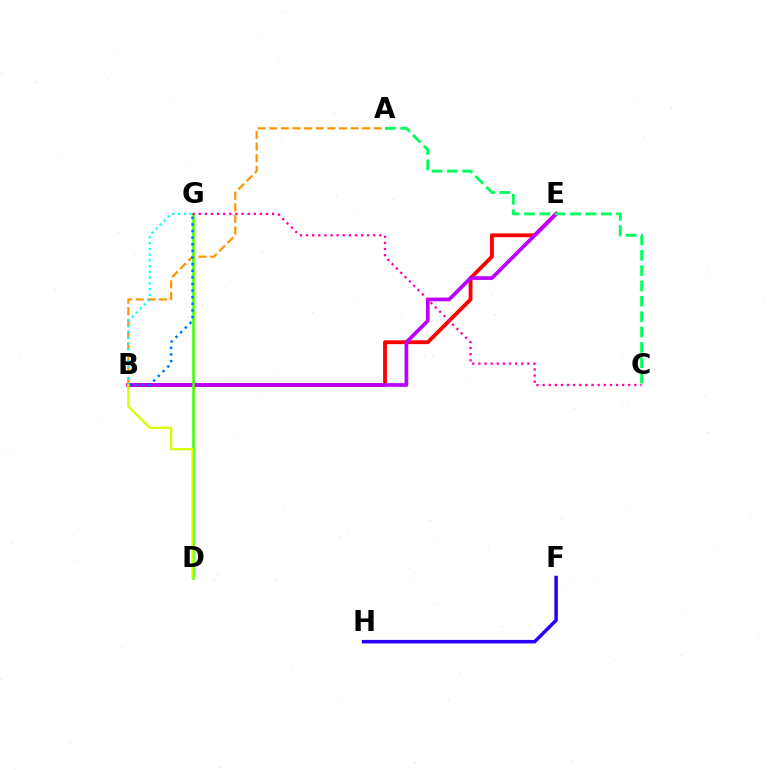{('B', 'E'): [{'color': '#ff0000', 'line_style': 'solid', 'thickness': 2.75}, {'color': '#b900ff', 'line_style': 'solid', 'thickness': 2.66}], ('A', 'B'): [{'color': '#ff9400', 'line_style': 'dashed', 'thickness': 1.58}], ('B', 'G'): [{'color': '#00fff6', 'line_style': 'dotted', 'thickness': 1.56}, {'color': '#0074ff', 'line_style': 'dotted', 'thickness': 1.8}], ('D', 'G'): [{'color': '#3dff00', 'line_style': 'solid', 'thickness': 1.81}], ('C', 'G'): [{'color': '#ff00ac', 'line_style': 'dotted', 'thickness': 1.66}], ('A', 'C'): [{'color': '#00ff5c', 'line_style': 'dashed', 'thickness': 2.09}], ('F', 'H'): [{'color': '#2500ff', 'line_style': 'solid', 'thickness': 2.53}], ('B', 'D'): [{'color': '#d1ff00', 'line_style': 'solid', 'thickness': 1.61}]}